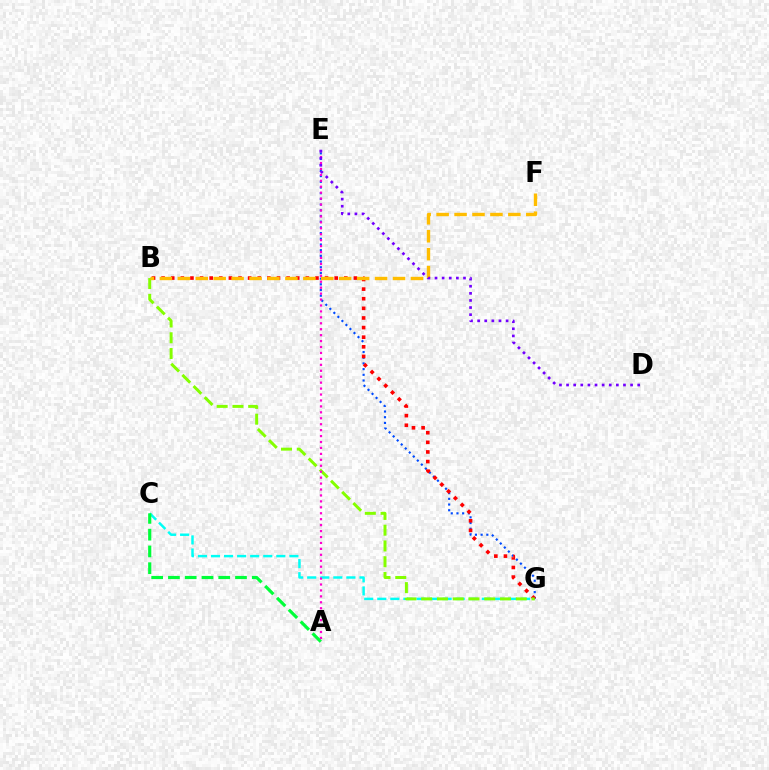{('E', 'G'): [{'color': '#004bff', 'line_style': 'dotted', 'thickness': 1.55}], ('C', 'G'): [{'color': '#00fff6', 'line_style': 'dashed', 'thickness': 1.78}], ('B', 'G'): [{'color': '#ff0000', 'line_style': 'dotted', 'thickness': 2.61}, {'color': '#84ff00', 'line_style': 'dashed', 'thickness': 2.14}], ('B', 'F'): [{'color': '#ffbd00', 'line_style': 'dashed', 'thickness': 2.44}], ('A', 'E'): [{'color': '#ff00cf', 'line_style': 'dotted', 'thickness': 1.61}], ('A', 'C'): [{'color': '#00ff39', 'line_style': 'dashed', 'thickness': 2.28}], ('D', 'E'): [{'color': '#7200ff', 'line_style': 'dotted', 'thickness': 1.93}]}